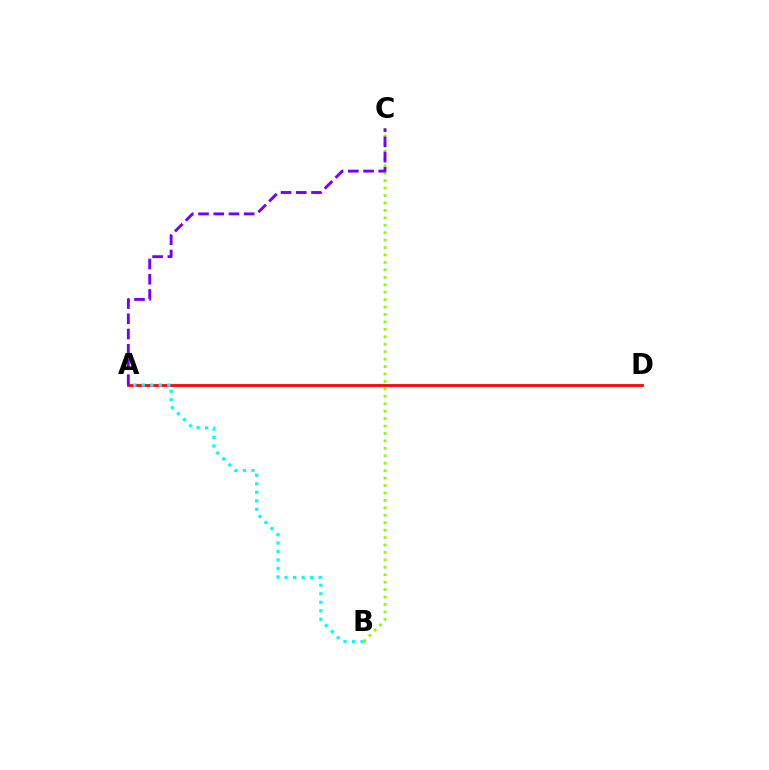{('A', 'D'): [{'color': '#ff0000', 'line_style': 'solid', 'thickness': 1.99}], ('A', 'B'): [{'color': '#00fff6', 'line_style': 'dotted', 'thickness': 2.31}], ('B', 'C'): [{'color': '#84ff00', 'line_style': 'dotted', 'thickness': 2.02}], ('A', 'C'): [{'color': '#7200ff', 'line_style': 'dashed', 'thickness': 2.07}]}